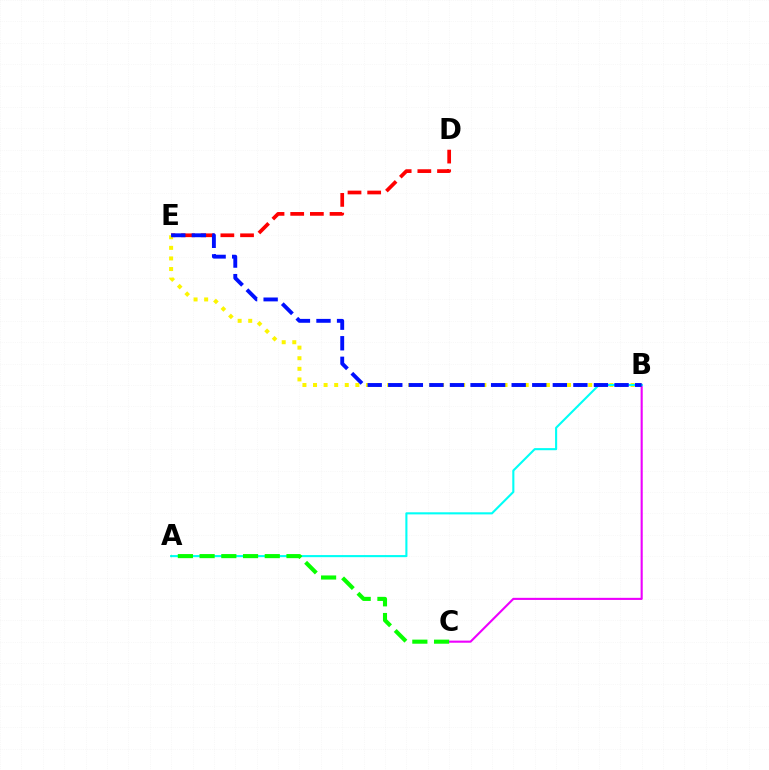{('D', 'E'): [{'color': '#ff0000', 'line_style': 'dashed', 'thickness': 2.67}], ('B', 'C'): [{'color': '#ee00ff', 'line_style': 'solid', 'thickness': 1.52}], ('B', 'E'): [{'color': '#fcf500', 'line_style': 'dotted', 'thickness': 2.88}, {'color': '#0010ff', 'line_style': 'dashed', 'thickness': 2.79}], ('A', 'B'): [{'color': '#00fff6', 'line_style': 'solid', 'thickness': 1.51}], ('A', 'C'): [{'color': '#08ff00', 'line_style': 'dashed', 'thickness': 2.95}]}